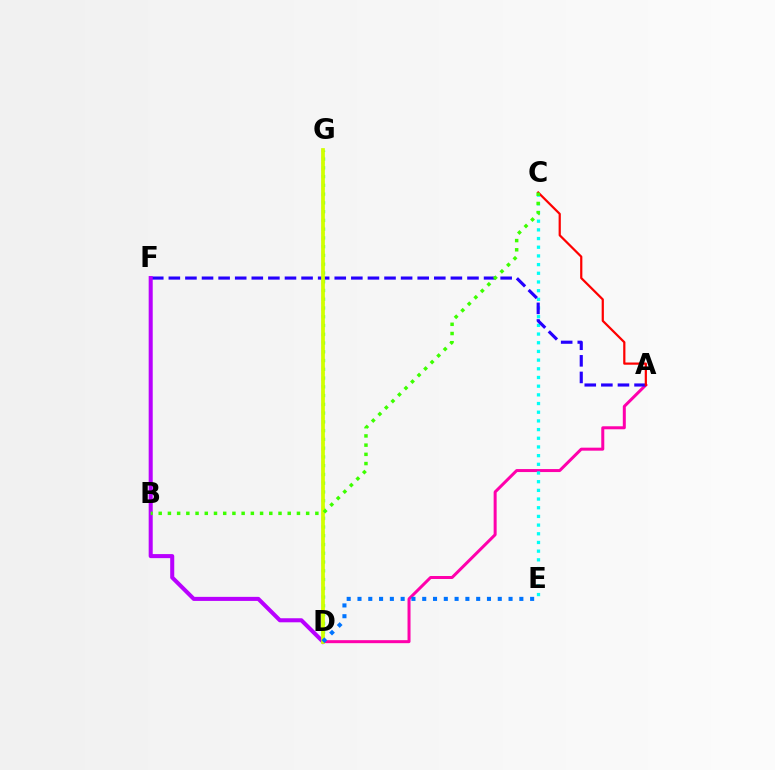{('D', 'G'): [{'color': '#ff9400', 'line_style': 'dotted', 'thickness': 1.73}, {'color': '#00ff5c', 'line_style': 'dotted', 'thickness': 2.38}, {'color': '#d1ff00', 'line_style': 'solid', 'thickness': 2.69}], ('A', 'D'): [{'color': '#ff00ac', 'line_style': 'solid', 'thickness': 2.16}], ('C', 'E'): [{'color': '#00fff6', 'line_style': 'dotted', 'thickness': 2.36}], ('A', 'F'): [{'color': '#2500ff', 'line_style': 'dashed', 'thickness': 2.25}], ('D', 'F'): [{'color': '#b900ff', 'line_style': 'solid', 'thickness': 2.92}], ('A', 'C'): [{'color': '#ff0000', 'line_style': 'solid', 'thickness': 1.6}], ('D', 'E'): [{'color': '#0074ff', 'line_style': 'dotted', 'thickness': 2.93}], ('B', 'C'): [{'color': '#3dff00', 'line_style': 'dotted', 'thickness': 2.5}]}